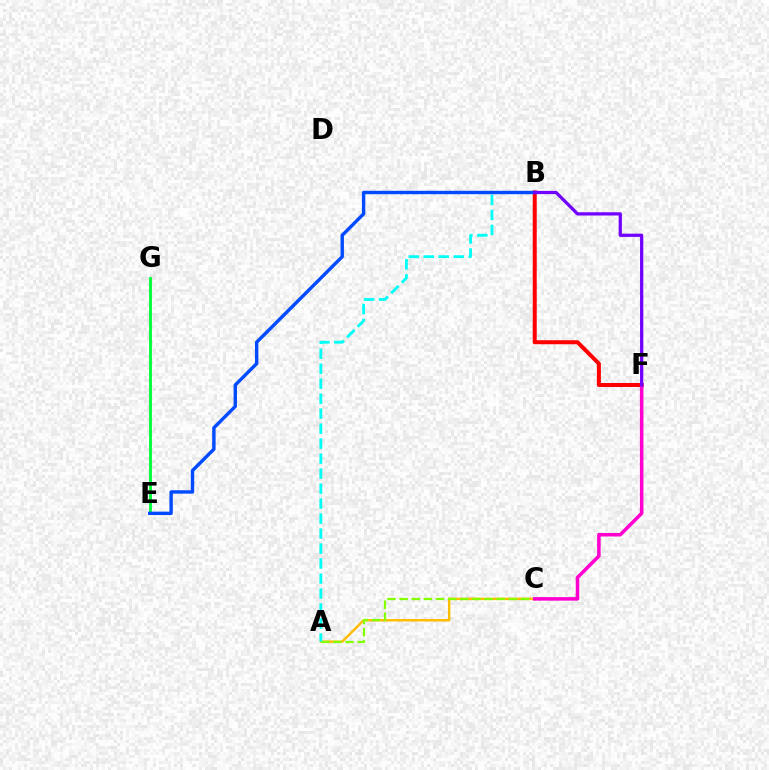{('B', 'F'): [{'color': '#ff0000', 'line_style': 'solid', 'thickness': 2.88}, {'color': '#7200ff', 'line_style': 'solid', 'thickness': 2.34}], ('A', 'C'): [{'color': '#ffbd00', 'line_style': 'solid', 'thickness': 1.74}, {'color': '#84ff00', 'line_style': 'dashed', 'thickness': 1.65}], ('C', 'F'): [{'color': '#ff00cf', 'line_style': 'solid', 'thickness': 2.54}], ('E', 'G'): [{'color': '#00ff39', 'line_style': 'solid', 'thickness': 2.06}], ('A', 'B'): [{'color': '#00fff6', 'line_style': 'dashed', 'thickness': 2.04}], ('B', 'E'): [{'color': '#004bff', 'line_style': 'solid', 'thickness': 2.45}]}